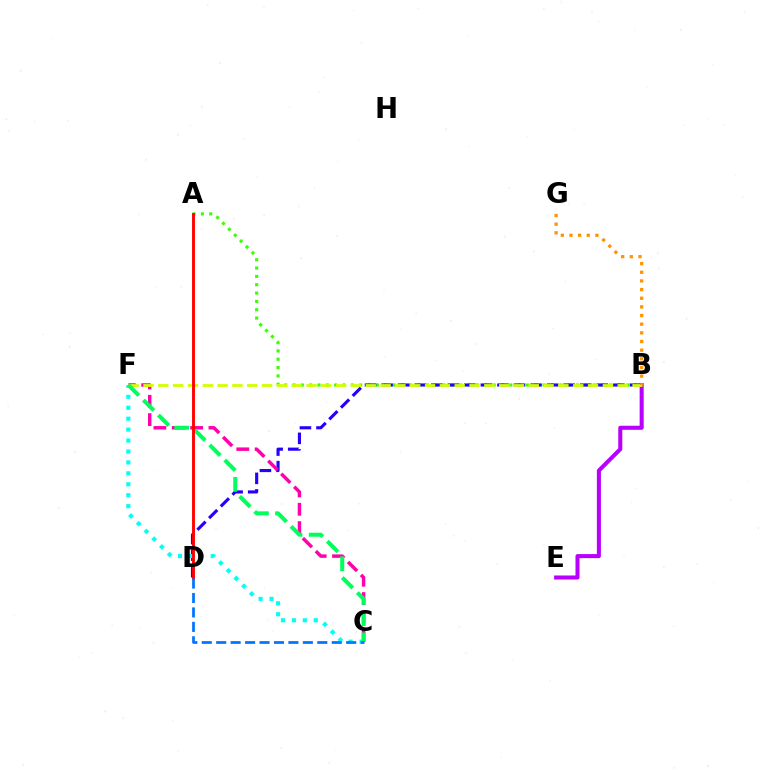{('A', 'B'): [{'color': '#3dff00', 'line_style': 'dotted', 'thickness': 2.27}], ('B', 'E'): [{'color': '#b900ff', 'line_style': 'solid', 'thickness': 2.91}], ('B', 'D'): [{'color': '#2500ff', 'line_style': 'dashed', 'thickness': 2.25}], ('C', 'F'): [{'color': '#ff00ac', 'line_style': 'dashed', 'thickness': 2.49}, {'color': '#00fff6', 'line_style': 'dotted', 'thickness': 2.97}, {'color': '#00ff5c', 'line_style': 'dashed', 'thickness': 2.89}], ('B', 'F'): [{'color': '#d1ff00', 'line_style': 'dashed', 'thickness': 2.01}], ('B', 'G'): [{'color': '#ff9400', 'line_style': 'dotted', 'thickness': 2.35}], ('A', 'D'): [{'color': '#ff0000', 'line_style': 'solid', 'thickness': 2.08}], ('C', 'D'): [{'color': '#0074ff', 'line_style': 'dashed', 'thickness': 1.96}]}